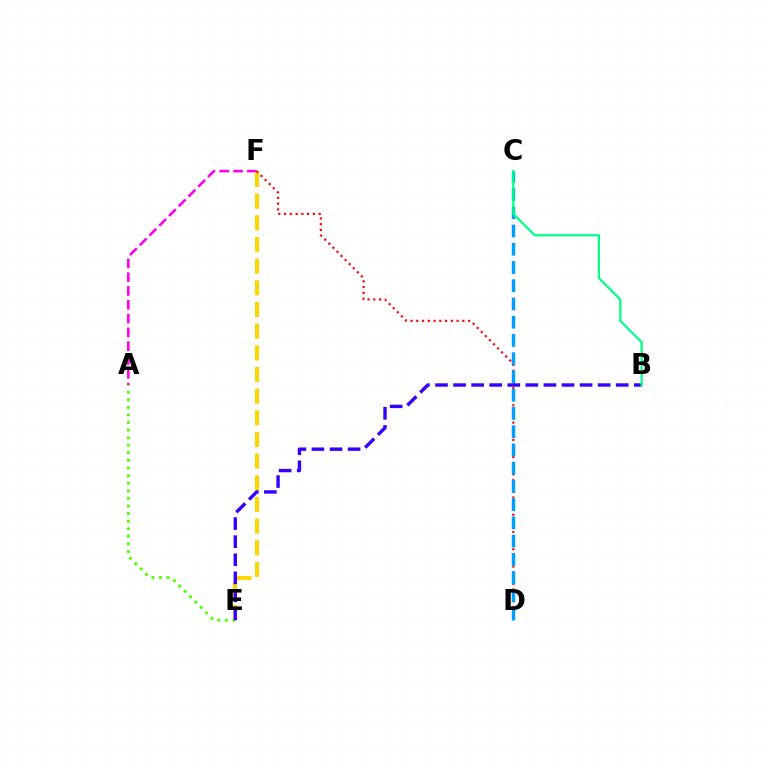{('A', 'F'): [{'color': '#ff00ed', 'line_style': 'dashed', 'thickness': 1.88}], ('E', 'F'): [{'color': '#ffd500', 'line_style': 'dashed', 'thickness': 2.94}], ('A', 'E'): [{'color': '#4fff00', 'line_style': 'dotted', 'thickness': 2.06}], ('D', 'F'): [{'color': '#ff0000', 'line_style': 'dotted', 'thickness': 1.56}], ('C', 'D'): [{'color': '#009eff', 'line_style': 'dashed', 'thickness': 2.48}], ('B', 'E'): [{'color': '#3700ff', 'line_style': 'dashed', 'thickness': 2.46}], ('B', 'C'): [{'color': '#00ff86', 'line_style': 'solid', 'thickness': 1.61}]}